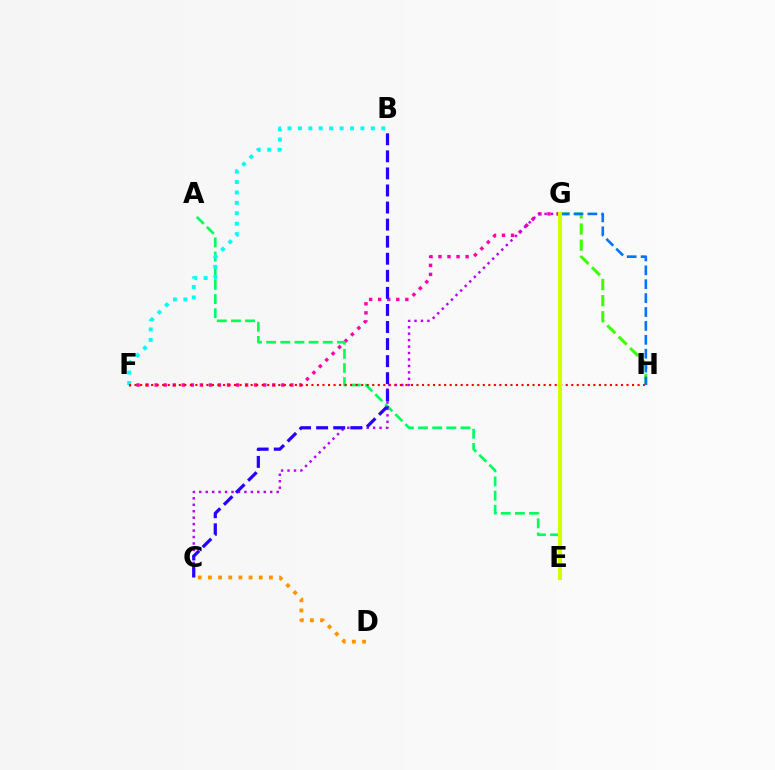{('F', 'G'): [{'color': '#ff00ac', 'line_style': 'dotted', 'thickness': 2.46}], ('A', 'E'): [{'color': '#00ff5c', 'line_style': 'dashed', 'thickness': 1.92}], ('B', 'F'): [{'color': '#00fff6', 'line_style': 'dotted', 'thickness': 2.83}], ('C', 'D'): [{'color': '#ff9400', 'line_style': 'dotted', 'thickness': 2.76}], ('C', 'G'): [{'color': '#b900ff', 'line_style': 'dotted', 'thickness': 1.75}], ('B', 'C'): [{'color': '#2500ff', 'line_style': 'dashed', 'thickness': 2.32}], ('G', 'H'): [{'color': '#3dff00', 'line_style': 'dashed', 'thickness': 2.19}, {'color': '#0074ff', 'line_style': 'dashed', 'thickness': 1.89}], ('F', 'H'): [{'color': '#ff0000', 'line_style': 'dotted', 'thickness': 1.5}], ('E', 'G'): [{'color': '#d1ff00', 'line_style': 'solid', 'thickness': 2.98}]}